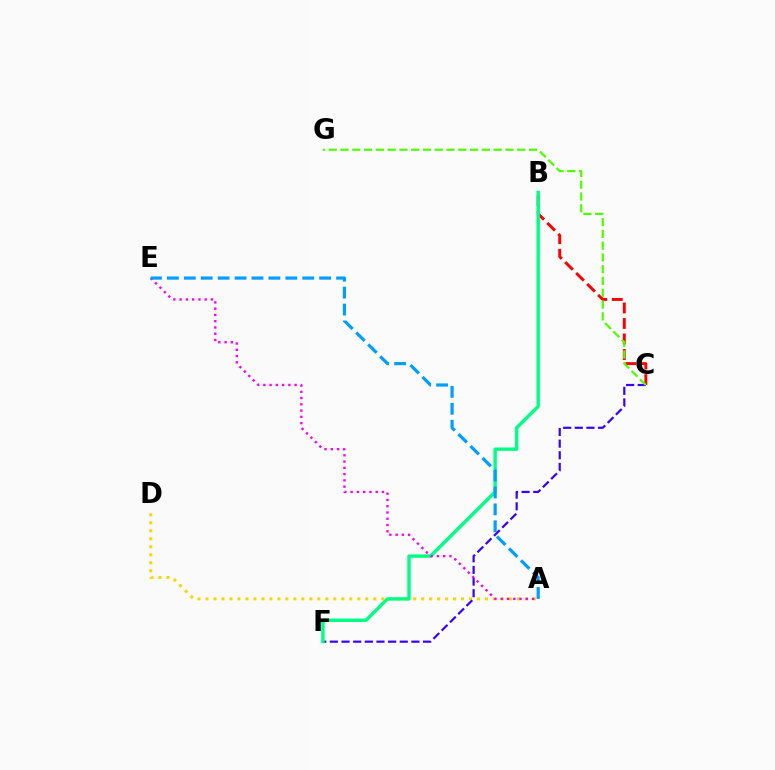{('B', 'C'): [{'color': '#ff0000', 'line_style': 'dashed', 'thickness': 2.11}], ('A', 'D'): [{'color': '#ffd500', 'line_style': 'dotted', 'thickness': 2.17}], ('C', 'F'): [{'color': '#3700ff', 'line_style': 'dashed', 'thickness': 1.58}], ('C', 'G'): [{'color': '#4fff00', 'line_style': 'dashed', 'thickness': 1.6}], ('B', 'F'): [{'color': '#00ff86', 'line_style': 'solid', 'thickness': 2.46}], ('A', 'E'): [{'color': '#ff00ed', 'line_style': 'dotted', 'thickness': 1.7}, {'color': '#009eff', 'line_style': 'dashed', 'thickness': 2.3}]}